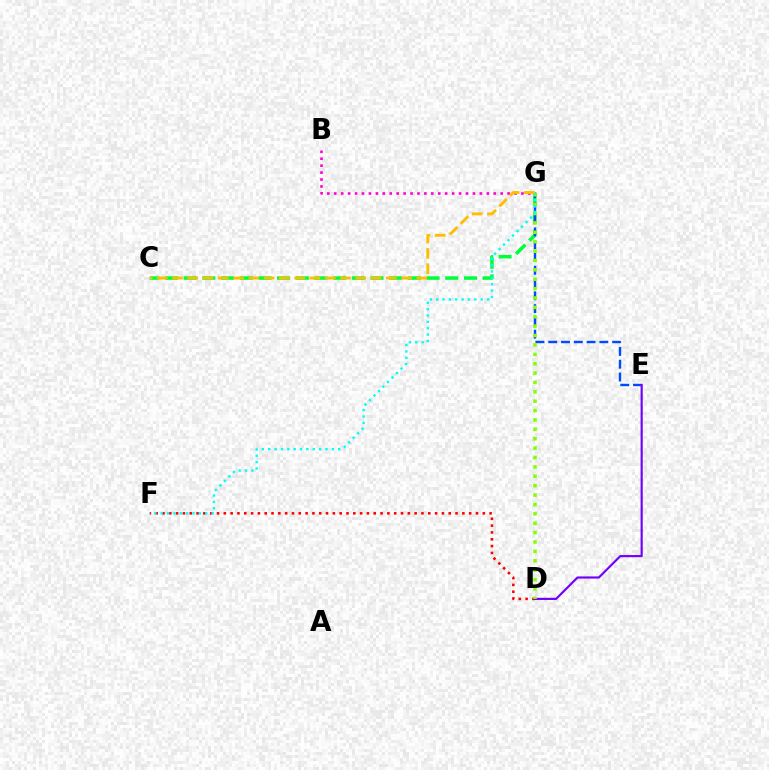{('C', 'G'): [{'color': '#00ff39', 'line_style': 'dashed', 'thickness': 2.54}, {'color': '#ffbd00', 'line_style': 'dashed', 'thickness': 2.08}], ('D', 'F'): [{'color': '#ff0000', 'line_style': 'dotted', 'thickness': 1.85}], ('E', 'G'): [{'color': '#004bff', 'line_style': 'dashed', 'thickness': 1.74}], ('B', 'G'): [{'color': '#ff00cf', 'line_style': 'dotted', 'thickness': 1.88}], ('D', 'E'): [{'color': '#7200ff', 'line_style': 'solid', 'thickness': 1.55}], ('D', 'G'): [{'color': '#84ff00', 'line_style': 'dotted', 'thickness': 2.55}], ('F', 'G'): [{'color': '#00fff6', 'line_style': 'dotted', 'thickness': 1.73}]}